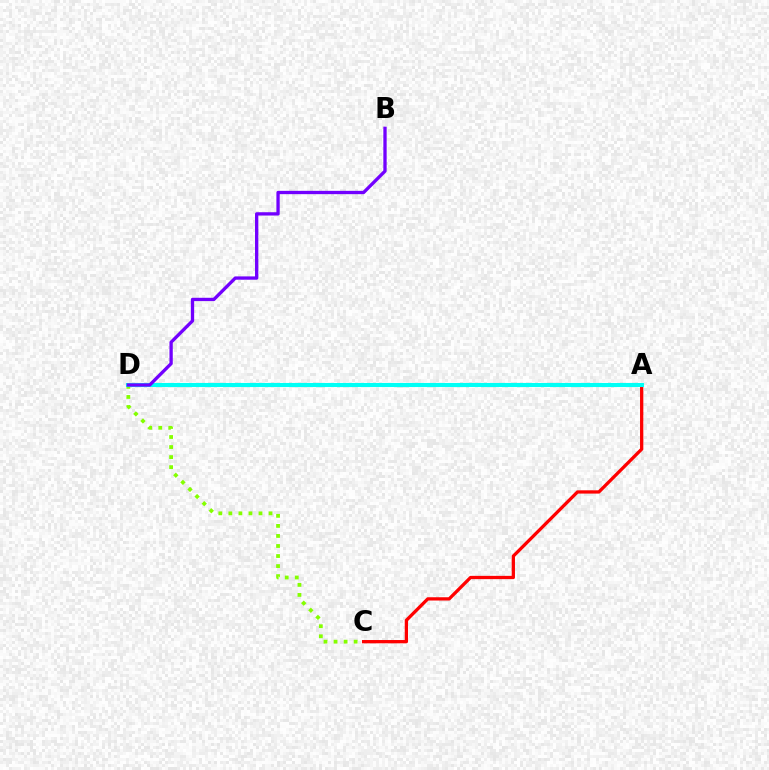{('A', 'C'): [{'color': '#ff0000', 'line_style': 'solid', 'thickness': 2.36}], ('C', 'D'): [{'color': '#84ff00', 'line_style': 'dotted', 'thickness': 2.73}], ('A', 'D'): [{'color': '#00fff6', 'line_style': 'solid', 'thickness': 2.95}], ('B', 'D'): [{'color': '#7200ff', 'line_style': 'solid', 'thickness': 2.38}]}